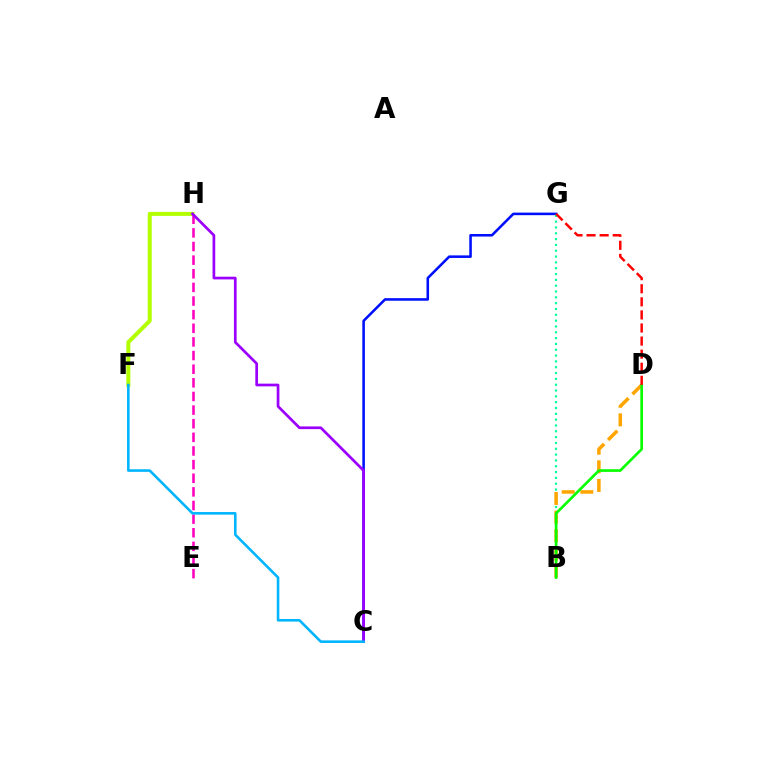{('F', 'H'): [{'color': '#b3ff00', 'line_style': 'solid', 'thickness': 2.88}], ('E', 'H'): [{'color': '#ff00bd', 'line_style': 'dashed', 'thickness': 1.85}], ('C', 'G'): [{'color': '#0010ff', 'line_style': 'solid', 'thickness': 1.85}], ('B', 'G'): [{'color': '#00ff9d', 'line_style': 'dotted', 'thickness': 1.58}], ('C', 'H'): [{'color': '#9b00ff', 'line_style': 'solid', 'thickness': 1.95}], ('B', 'D'): [{'color': '#ffa500', 'line_style': 'dashed', 'thickness': 2.53}, {'color': '#08ff00', 'line_style': 'solid', 'thickness': 1.93}], ('C', 'F'): [{'color': '#00b5ff', 'line_style': 'solid', 'thickness': 1.86}], ('D', 'G'): [{'color': '#ff0000', 'line_style': 'dashed', 'thickness': 1.78}]}